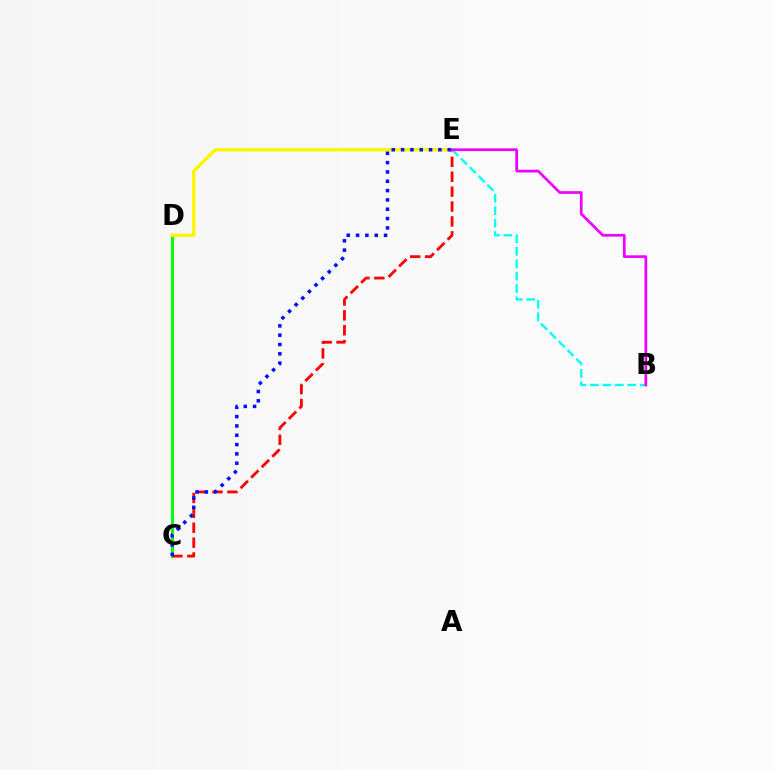{('C', 'D'): [{'color': '#08ff00', 'line_style': 'solid', 'thickness': 2.2}], ('C', 'E'): [{'color': '#ff0000', 'line_style': 'dashed', 'thickness': 2.02}, {'color': '#0010ff', 'line_style': 'dotted', 'thickness': 2.53}], ('D', 'E'): [{'color': '#fcf500', 'line_style': 'solid', 'thickness': 2.41}], ('B', 'E'): [{'color': '#00fff6', 'line_style': 'dashed', 'thickness': 1.69}, {'color': '#ee00ff', 'line_style': 'solid', 'thickness': 1.96}]}